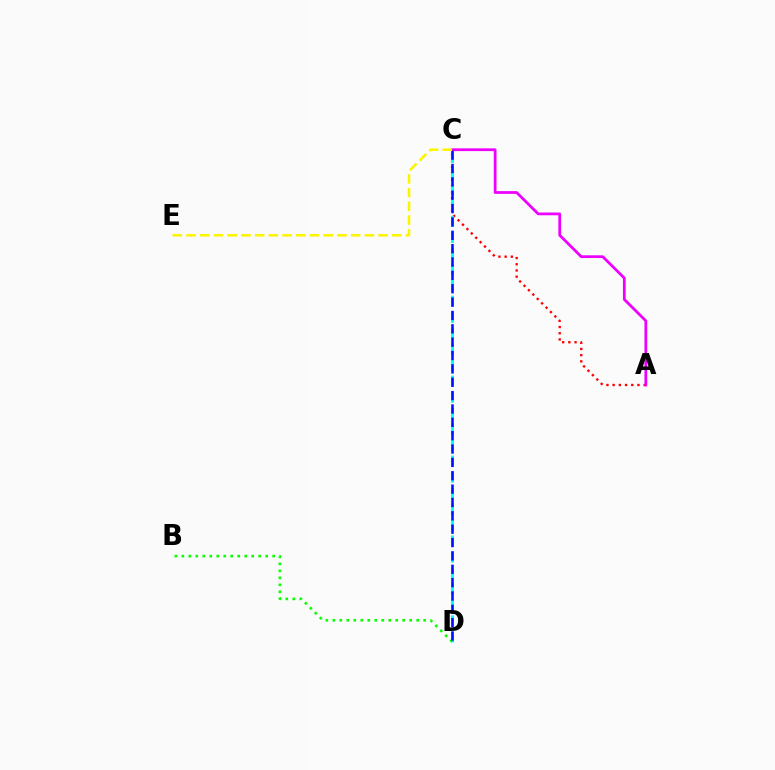{('A', 'C'): [{'color': '#ff0000', 'line_style': 'dotted', 'thickness': 1.69}, {'color': '#ee00ff', 'line_style': 'solid', 'thickness': 1.99}], ('C', 'D'): [{'color': '#00fff6', 'line_style': 'dashed', 'thickness': 2.17}, {'color': '#0010ff', 'line_style': 'dashed', 'thickness': 1.81}], ('B', 'D'): [{'color': '#08ff00', 'line_style': 'dotted', 'thickness': 1.9}], ('C', 'E'): [{'color': '#fcf500', 'line_style': 'dashed', 'thickness': 1.86}]}